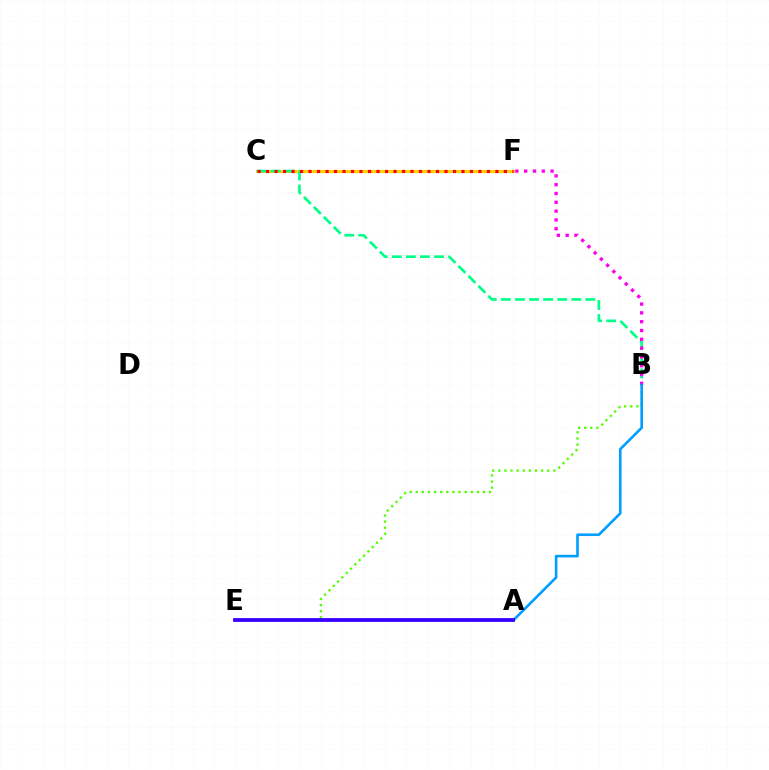{('C', 'F'): [{'color': '#ffd500', 'line_style': 'solid', 'thickness': 2.21}, {'color': '#ff0000', 'line_style': 'dotted', 'thickness': 2.31}], ('B', 'C'): [{'color': '#00ff86', 'line_style': 'dashed', 'thickness': 1.91}], ('B', 'F'): [{'color': '#ff00ed', 'line_style': 'dotted', 'thickness': 2.39}], ('B', 'E'): [{'color': '#4fff00', 'line_style': 'dotted', 'thickness': 1.66}], ('A', 'B'): [{'color': '#009eff', 'line_style': 'solid', 'thickness': 1.88}], ('A', 'E'): [{'color': '#3700ff', 'line_style': 'solid', 'thickness': 2.73}]}